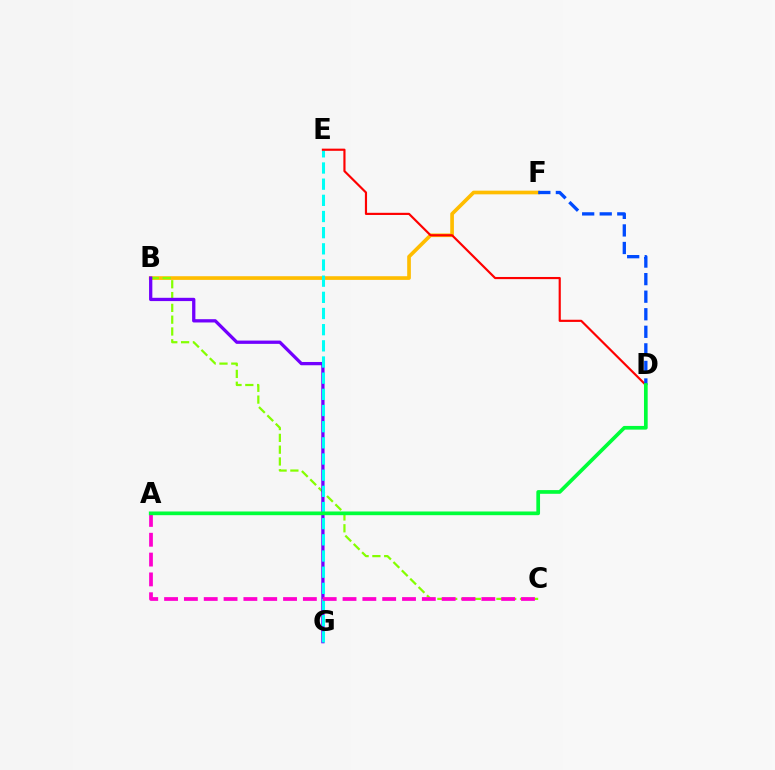{('B', 'F'): [{'color': '#ffbd00', 'line_style': 'solid', 'thickness': 2.64}], ('B', 'C'): [{'color': '#84ff00', 'line_style': 'dashed', 'thickness': 1.6}], ('B', 'G'): [{'color': '#7200ff', 'line_style': 'solid', 'thickness': 2.36}], ('E', 'G'): [{'color': '#00fff6', 'line_style': 'dashed', 'thickness': 2.2}], ('D', 'E'): [{'color': '#ff0000', 'line_style': 'solid', 'thickness': 1.56}], ('A', 'C'): [{'color': '#ff00cf', 'line_style': 'dashed', 'thickness': 2.69}], ('D', 'F'): [{'color': '#004bff', 'line_style': 'dashed', 'thickness': 2.39}], ('A', 'D'): [{'color': '#00ff39', 'line_style': 'solid', 'thickness': 2.66}]}